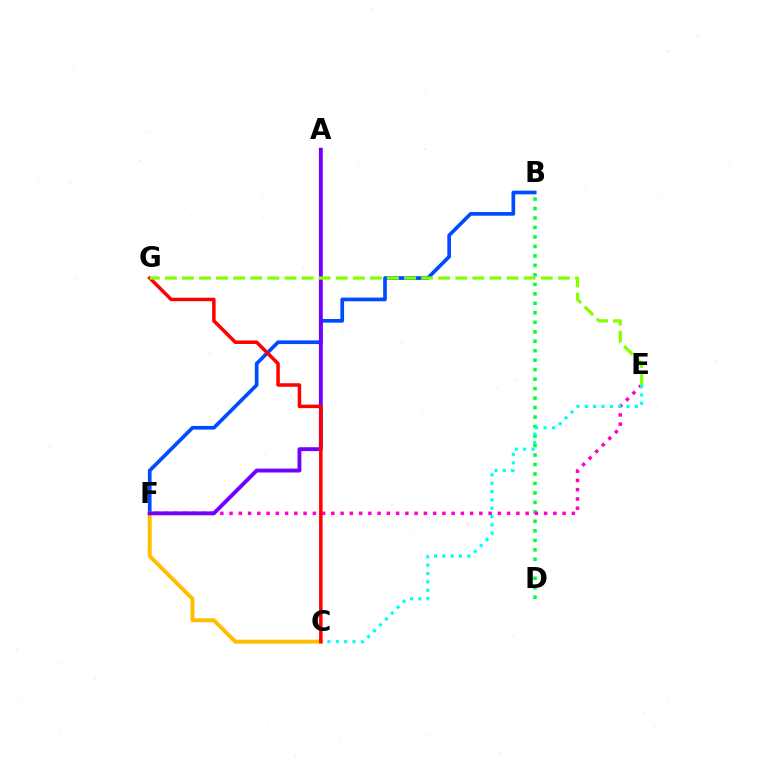{('B', 'D'): [{'color': '#00ff39', 'line_style': 'dotted', 'thickness': 2.58}], ('E', 'F'): [{'color': '#ff00cf', 'line_style': 'dotted', 'thickness': 2.51}], ('C', 'E'): [{'color': '#00fff6', 'line_style': 'dotted', 'thickness': 2.27}], ('B', 'F'): [{'color': '#004bff', 'line_style': 'solid', 'thickness': 2.65}], ('C', 'F'): [{'color': '#ffbd00', 'line_style': 'solid', 'thickness': 2.85}], ('A', 'F'): [{'color': '#7200ff', 'line_style': 'solid', 'thickness': 2.79}], ('C', 'G'): [{'color': '#ff0000', 'line_style': 'solid', 'thickness': 2.52}], ('E', 'G'): [{'color': '#84ff00', 'line_style': 'dashed', 'thickness': 2.32}]}